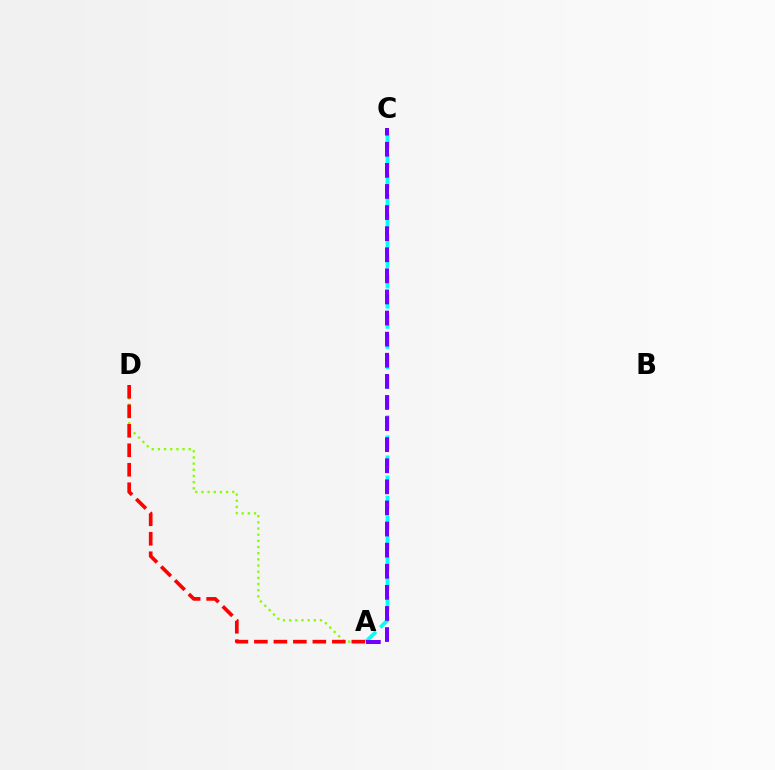{('A', 'C'): [{'color': '#00fff6', 'line_style': 'dashed', 'thickness': 2.73}, {'color': '#7200ff', 'line_style': 'dashed', 'thickness': 2.87}], ('A', 'D'): [{'color': '#84ff00', 'line_style': 'dotted', 'thickness': 1.68}, {'color': '#ff0000', 'line_style': 'dashed', 'thickness': 2.65}]}